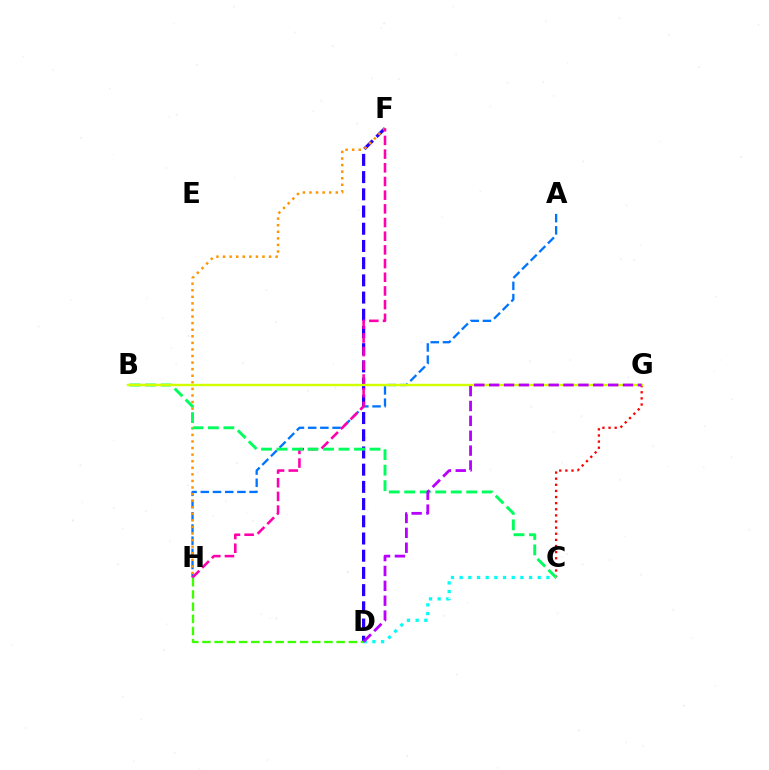{('D', 'F'): [{'color': '#2500ff', 'line_style': 'dashed', 'thickness': 2.34}], ('A', 'H'): [{'color': '#0074ff', 'line_style': 'dashed', 'thickness': 1.66}], ('C', 'G'): [{'color': '#ff0000', 'line_style': 'dotted', 'thickness': 1.66}], ('F', 'H'): [{'color': '#ff9400', 'line_style': 'dotted', 'thickness': 1.79}, {'color': '#ff00ac', 'line_style': 'dashed', 'thickness': 1.86}], ('B', 'C'): [{'color': '#00ff5c', 'line_style': 'dashed', 'thickness': 2.11}], ('B', 'G'): [{'color': '#d1ff00', 'line_style': 'solid', 'thickness': 1.72}], ('C', 'D'): [{'color': '#00fff6', 'line_style': 'dotted', 'thickness': 2.36}], ('D', 'H'): [{'color': '#3dff00', 'line_style': 'dashed', 'thickness': 1.66}], ('D', 'G'): [{'color': '#b900ff', 'line_style': 'dashed', 'thickness': 2.02}]}